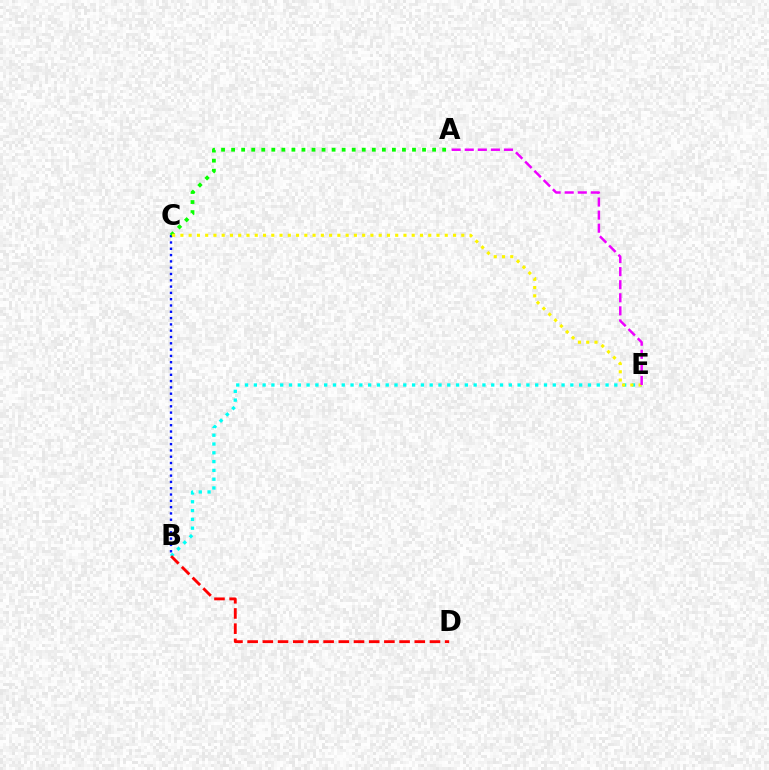{('B', 'C'): [{'color': '#0010ff', 'line_style': 'dotted', 'thickness': 1.71}], ('B', 'E'): [{'color': '#00fff6', 'line_style': 'dotted', 'thickness': 2.39}], ('A', 'C'): [{'color': '#08ff00', 'line_style': 'dotted', 'thickness': 2.73}], ('C', 'E'): [{'color': '#fcf500', 'line_style': 'dotted', 'thickness': 2.24}], ('B', 'D'): [{'color': '#ff0000', 'line_style': 'dashed', 'thickness': 2.06}], ('A', 'E'): [{'color': '#ee00ff', 'line_style': 'dashed', 'thickness': 1.78}]}